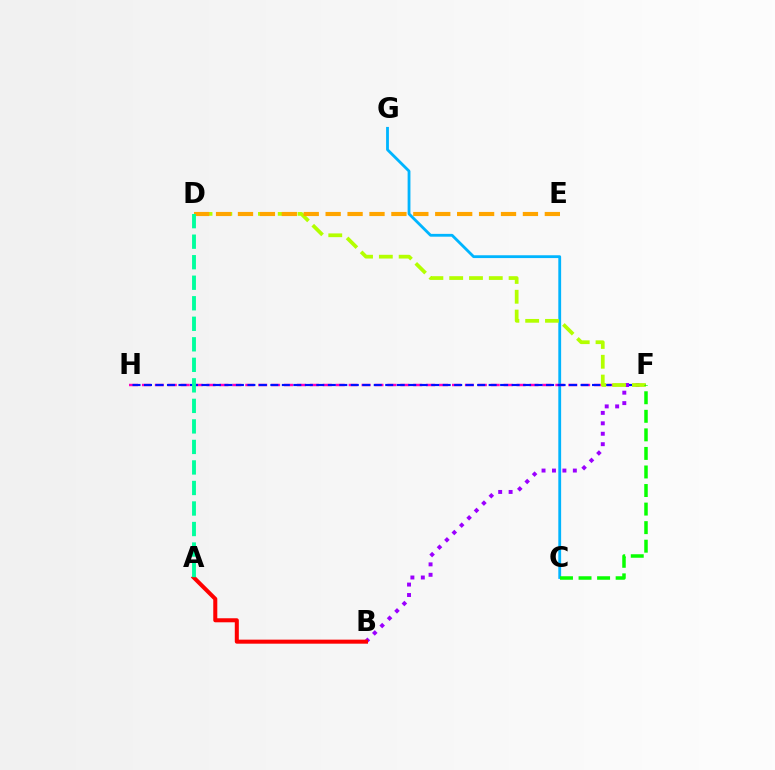{('C', 'G'): [{'color': '#00b5ff', 'line_style': 'solid', 'thickness': 2.03}], ('F', 'H'): [{'color': '#ff00bd', 'line_style': 'dashed', 'thickness': 1.76}, {'color': '#0010ff', 'line_style': 'dashed', 'thickness': 1.56}], ('B', 'F'): [{'color': '#9b00ff', 'line_style': 'dotted', 'thickness': 2.83}], ('D', 'F'): [{'color': '#b3ff00', 'line_style': 'dashed', 'thickness': 2.69}], ('D', 'E'): [{'color': '#ffa500', 'line_style': 'dashed', 'thickness': 2.98}], ('A', 'B'): [{'color': '#ff0000', 'line_style': 'solid', 'thickness': 2.9}], ('A', 'D'): [{'color': '#00ff9d', 'line_style': 'dashed', 'thickness': 2.79}], ('C', 'F'): [{'color': '#08ff00', 'line_style': 'dashed', 'thickness': 2.52}]}